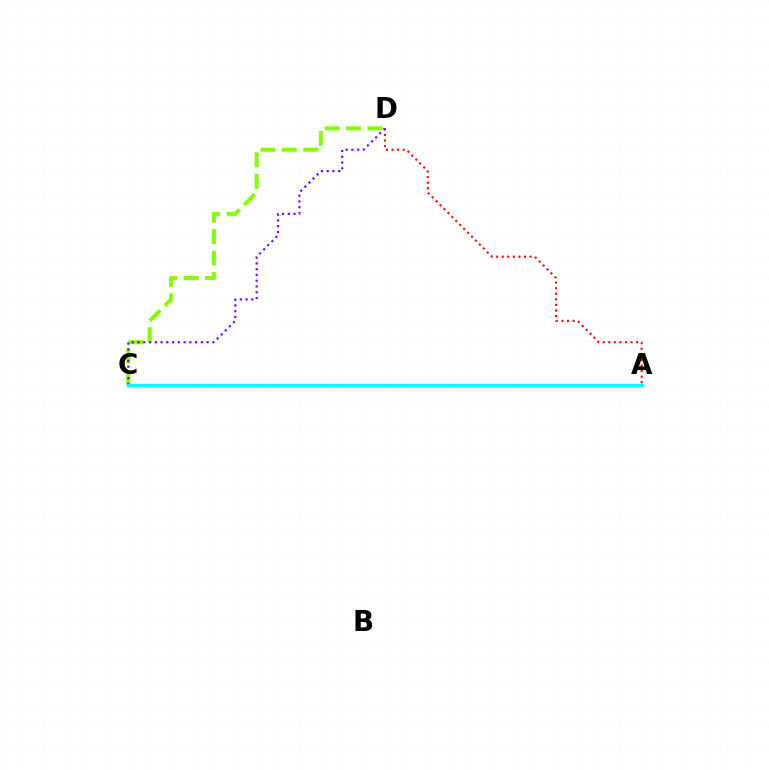{('C', 'D'): [{'color': '#84ff00', 'line_style': 'dashed', 'thickness': 2.91}, {'color': '#7200ff', 'line_style': 'dotted', 'thickness': 1.57}], ('A', 'D'): [{'color': '#ff0000', 'line_style': 'dotted', 'thickness': 1.51}], ('A', 'C'): [{'color': '#00fff6', 'line_style': 'solid', 'thickness': 2.39}]}